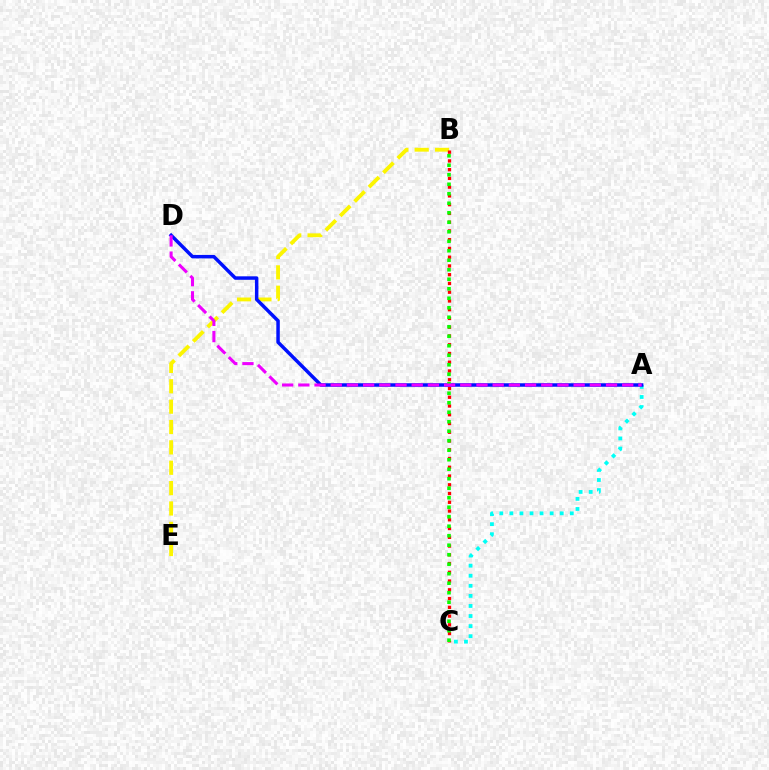{('A', 'C'): [{'color': '#00fff6', 'line_style': 'dotted', 'thickness': 2.74}], ('B', 'E'): [{'color': '#fcf500', 'line_style': 'dashed', 'thickness': 2.77}], ('B', 'C'): [{'color': '#ff0000', 'line_style': 'dotted', 'thickness': 2.38}, {'color': '#08ff00', 'line_style': 'dotted', 'thickness': 2.58}], ('A', 'D'): [{'color': '#0010ff', 'line_style': 'solid', 'thickness': 2.51}, {'color': '#ee00ff', 'line_style': 'dashed', 'thickness': 2.2}]}